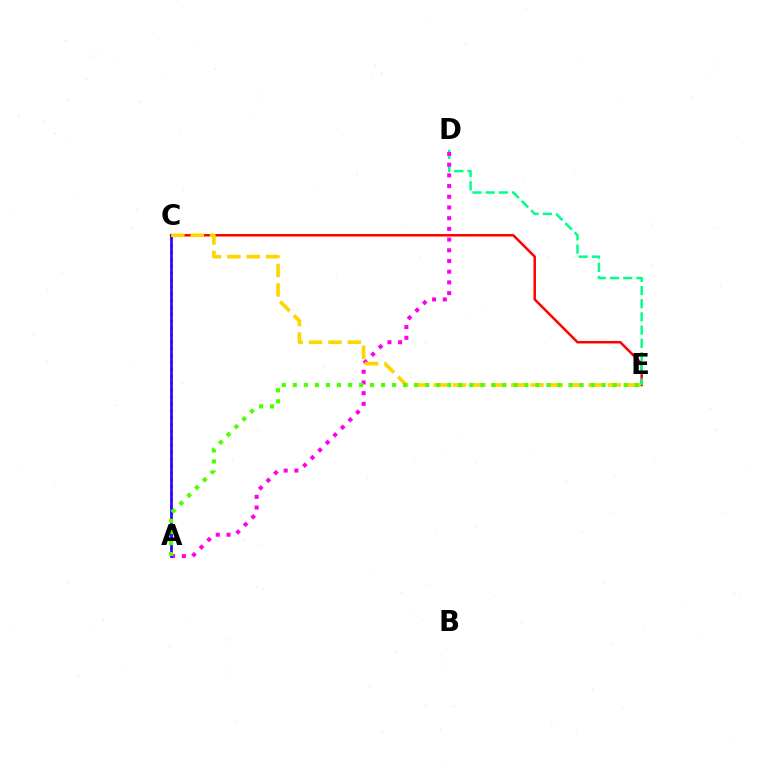{('C', 'E'): [{'color': '#ff0000', 'line_style': 'solid', 'thickness': 1.8}, {'color': '#ffd500', 'line_style': 'dashed', 'thickness': 2.63}], ('A', 'C'): [{'color': '#009eff', 'line_style': 'dotted', 'thickness': 1.87}, {'color': '#3700ff', 'line_style': 'solid', 'thickness': 1.95}], ('D', 'E'): [{'color': '#00ff86', 'line_style': 'dashed', 'thickness': 1.79}], ('A', 'D'): [{'color': '#ff00ed', 'line_style': 'dotted', 'thickness': 2.91}], ('A', 'E'): [{'color': '#4fff00', 'line_style': 'dotted', 'thickness': 3.0}]}